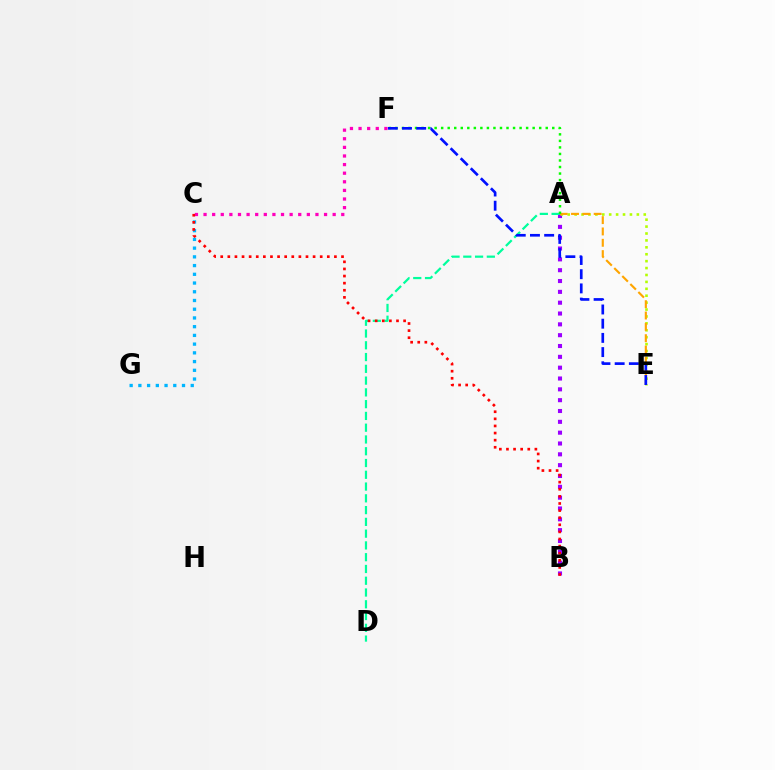{('A', 'B'): [{'color': '#9b00ff', 'line_style': 'dotted', 'thickness': 2.94}], ('A', 'E'): [{'color': '#b3ff00', 'line_style': 'dotted', 'thickness': 1.88}, {'color': '#ffa500', 'line_style': 'dashed', 'thickness': 1.54}], ('A', 'D'): [{'color': '#00ff9d', 'line_style': 'dashed', 'thickness': 1.6}], ('A', 'F'): [{'color': '#08ff00', 'line_style': 'dotted', 'thickness': 1.78}], ('E', 'F'): [{'color': '#0010ff', 'line_style': 'dashed', 'thickness': 1.93}], ('C', 'G'): [{'color': '#00b5ff', 'line_style': 'dotted', 'thickness': 2.37}], ('C', 'F'): [{'color': '#ff00bd', 'line_style': 'dotted', 'thickness': 2.34}], ('B', 'C'): [{'color': '#ff0000', 'line_style': 'dotted', 'thickness': 1.93}]}